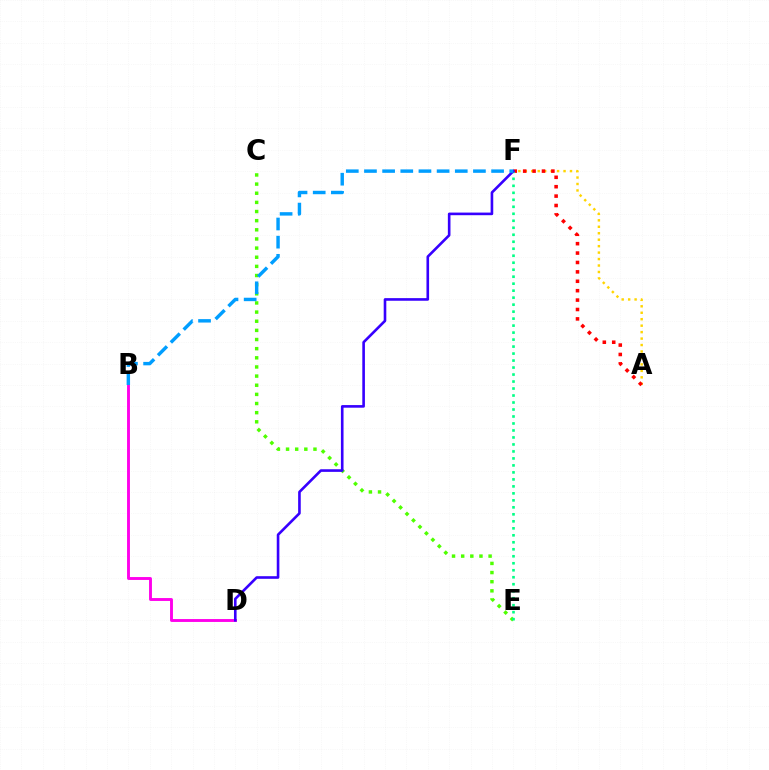{('B', 'D'): [{'color': '#ff00ed', 'line_style': 'solid', 'thickness': 2.08}], ('C', 'E'): [{'color': '#4fff00', 'line_style': 'dotted', 'thickness': 2.48}], ('A', 'F'): [{'color': '#ffd500', 'line_style': 'dotted', 'thickness': 1.75}, {'color': '#ff0000', 'line_style': 'dotted', 'thickness': 2.55}], ('E', 'F'): [{'color': '#00ff86', 'line_style': 'dotted', 'thickness': 1.9}], ('D', 'F'): [{'color': '#3700ff', 'line_style': 'solid', 'thickness': 1.89}], ('B', 'F'): [{'color': '#009eff', 'line_style': 'dashed', 'thickness': 2.47}]}